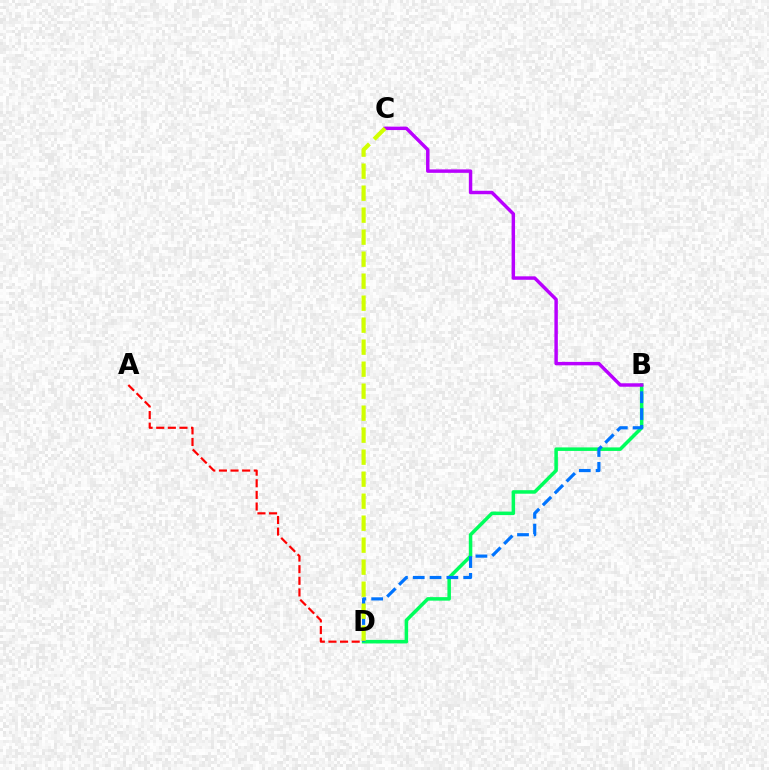{('A', 'D'): [{'color': '#ff0000', 'line_style': 'dashed', 'thickness': 1.58}], ('B', 'D'): [{'color': '#00ff5c', 'line_style': 'solid', 'thickness': 2.53}, {'color': '#0074ff', 'line_style': 'dashed', 'thickness': 2.28}], ('B', 'C'): [{'color': '#b900ff', 'line_style': 'solid', 'thickness': 2.48}], ('C', 'D'): [{'color': '#d1ff00', 'line_style': 'dashed', 'thickness': 2.99}]}